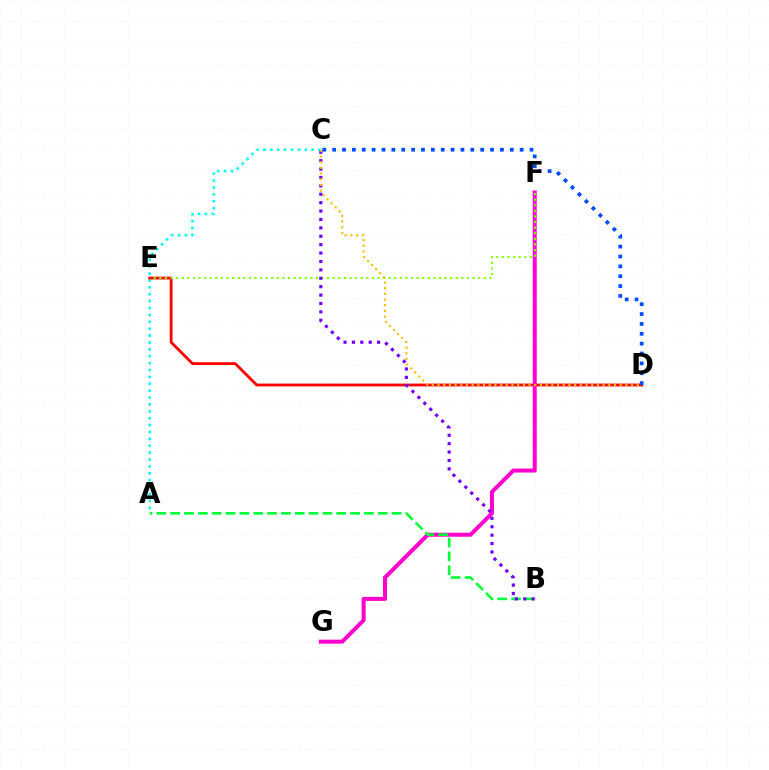{('A', 'C'): [{'color': '#00fff6', 'line_style': 'dotted', 'thickness': 1.87}], ('D', 'E'): [{'color': '#ff0000', 'line_style': 'solid', 'thickness': 2.03}], ('F', 'G'): [{'color': '#ff00cf', 'line_style': 'solid', 'thickness': 2.89}], ('A', 'B'): [{'color': '#00ff39', 'line_style': 'dashed', 'thickness': 1.88}], ('E', 'F'): [{'color': '#84ff00', 'line_style': 'dotted', 'thickness': 1.52}], ('B', 'C'): [{'color': '#7200ff', 'line_style': 'dotted', 'thickness': 2.28}], ('C', 'D'): [{'color': '#ffbd00', 'line_style': 'dotted', 'thickness': 1.55}, {'color': '#004bff', 'line_style': 'dotted', 'thickness': 2.68}]}